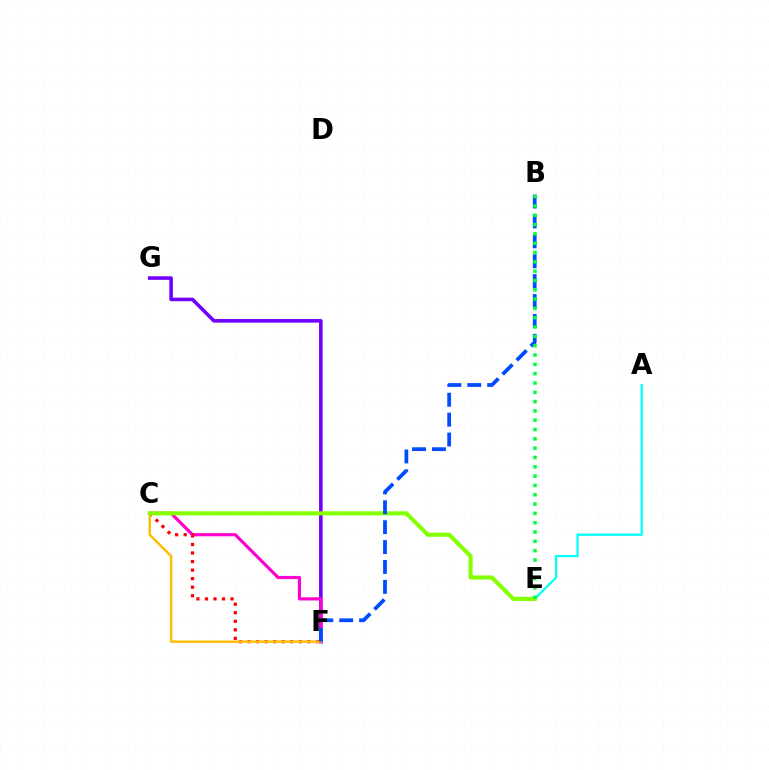{('F', 'G'): [{'color': '#7200ff', 'line_style': 'solid', 'thickness': 2.58}], ('C', 'F'): [{'color': '#ff00cf', 'line_style': 'solid', 'thickness': 2.27}, {'color': '#ff0000', 'line_style': 'dotted', 'thickness': 2.32}, {'color': '#ffbd00', 'line_style': 'solid', 'thickness': 1.76}], ('A', 'E'): [{'color': '#00fff6', 'line_style': 'solid', 'thickness': 1.61}], ('C', 'E'): [{'color': '#84ff00', 'line_style': 'solid', 'thickness': 2.94}], ('B', 'F'): [{'color': '#004bff', 'line_style': 'dashed', 'thickness': 2.7}], ('B', 'E'): [{'color': '#00ff39', 'line_style': 'dotted', 'thickness': 2.53}]}